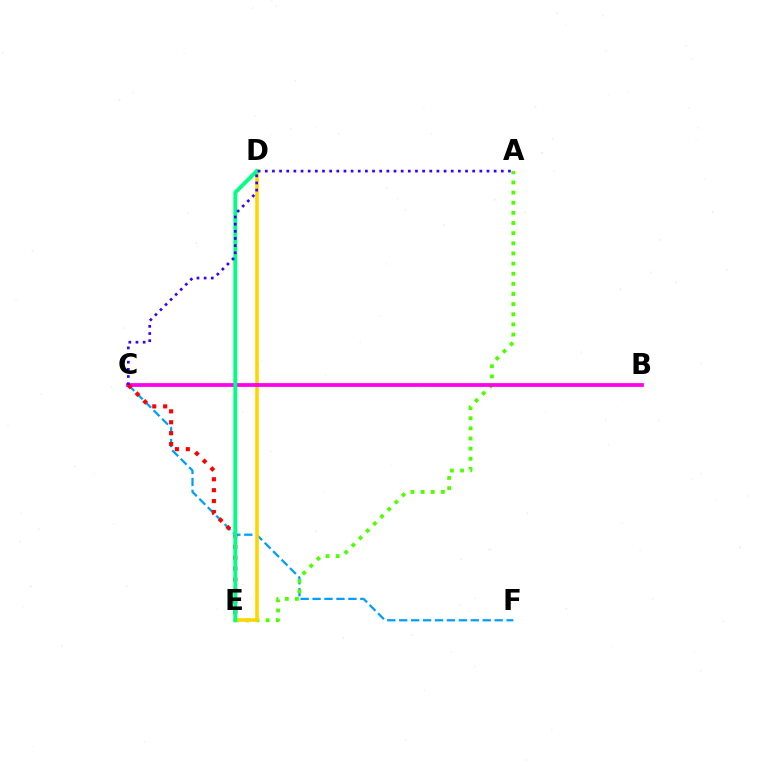{('C', 'F'): [{'color': '#009eff', 'line_style': 'dashed', 'thickness': 1.62}], ('A', 'E'): [{'color': '#4fff00', 'line_style': 'dotted', 'thickness': 2.75}], ('D', 'E'): [{'color': '#ffd500', 'line_style': 'solid', 'thickness': 2.58}, {'color': '#00ff86', 'line_style': 'solid', 'thickness': 2.79}], ('B', 'C'): [{'color': '#ff00ed', 'line_style': 'solid', 'thickness': 2.72}], ('C', 'E'): [{'color': '#ff0000', 'line_style': 'dotted', 'thickness': 2.96}], ('A', 'C'): [{'color': '#3700ff', 'line_style': 'dotted', 'thickness': 1.94}]}